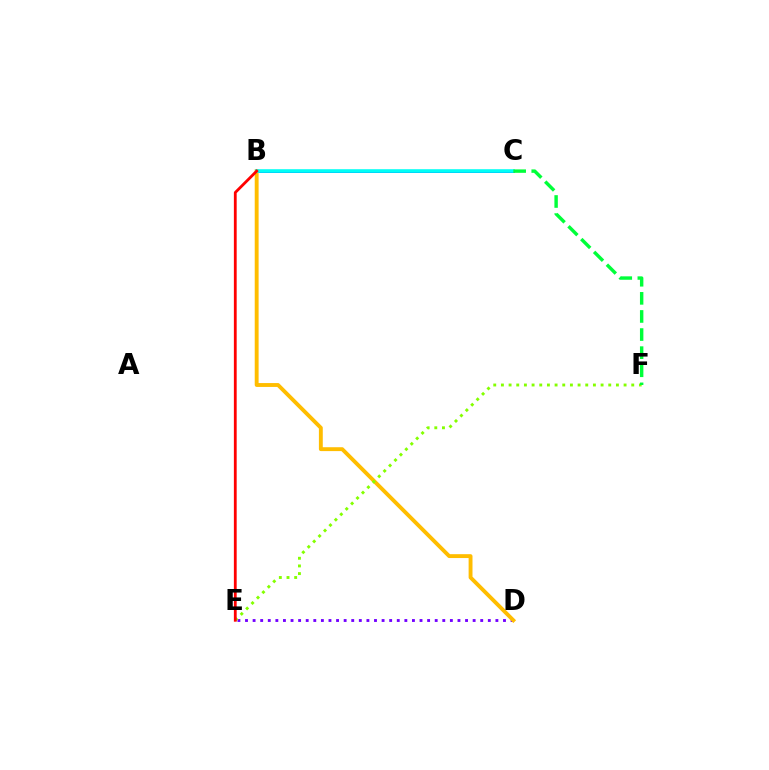{('B', 'C'): [{'color': '#ff00cf', 'line_style': 'dotted', 'thickness': 2.11}, {'color': '#004bff', 'line_style': 'solid', 'thickness': 2.16}, {'color': '#00fff6', 'line_style': 'solid', 'thickness': 2.57}], ('D', 'E'): [{'color': '#7200ff', 'line_style': 'dotted', 'thickness': 2.06}], ('B', 'D'): [{'color': '#ffbd00', 'line_style': 'solid', 'thickness': 2.79}], ('E', 'F'): [{'color': '#84ff00', 'line_style': 'dotted', 'thickness': 2.08}], ('B', 'E'): [{'color': '#ff0000', 'line_style': 'solid', 'thickness': 2.01}], ('C', 'F'): [{'color': '#00ff39', 'line_style': 'dashed', 'thickness': 2.46}]}